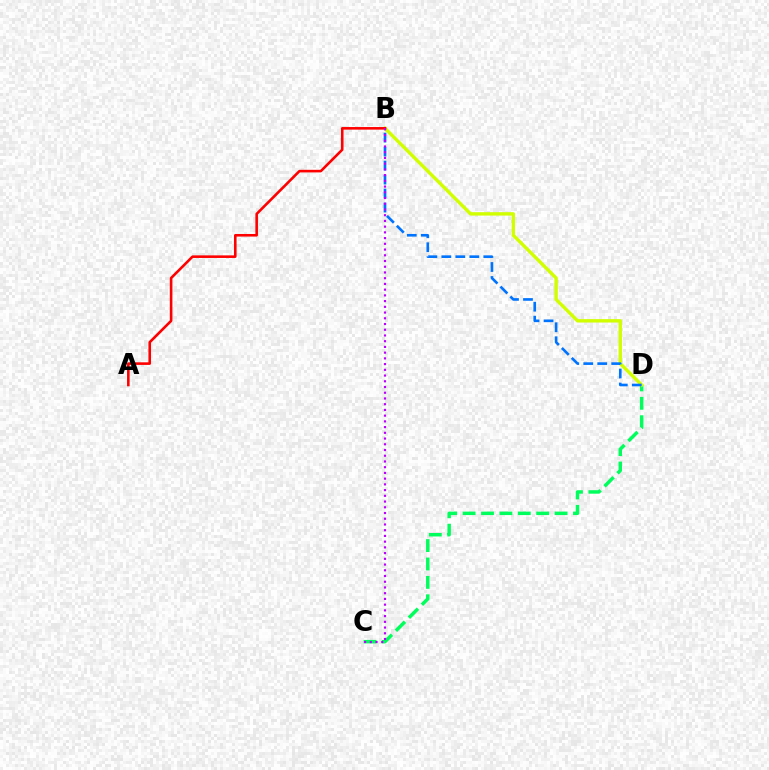{('C', 'D'): [{'color': '#00ff5c', 'line_style': 'dashed', 'thickness': 2.5}], ('B', 'D'): [{'color': '#d1ff00', 'line_style': 'solid', 'thickness': 2.45}, {'color': '#0074ff', 'line_style': 'dashed', 'thickness': 1.9}], ('A', 'B'): [{'color': '#ff0000', 'line_style': 'solid', 'thickness': 1.87}], ('B', 'C'): [{'color': '#b900ff', 'line_style': 'dotted', 'thickness': 1.56}]}